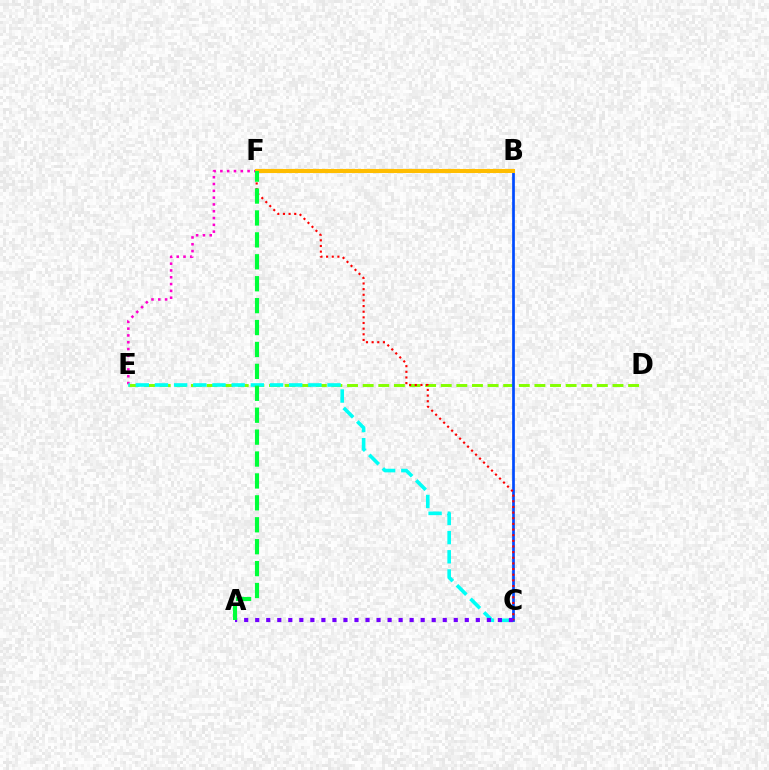{('D', 'E'): [{'color': '#84ff00', 'line_style': 'dashed', 'thickness': 2.12}], ('E', 'F'): [{'color': '#ff00cf', 'line_style': 'dotted', 'thickness': 1.85}], ('C', 'E'): [{'color': '#00fff6', 'line_style': 'dashed', 'thickness': 2.61}], ('B', 'C'): [{'color': '#004bff', 'line_style': 'solid', 'thickness': 1.95}], ('C', 'F'): [{'color': '#ff0000', 'line_style': 'dotted', 'thickness': 1.53}], ('B', 'F'): [{'color': '#ffbd00', 'line_style': 'solid', 'thickness': 2.94}], ('A', 'C'): [{'color': '#7200ff', 'line_style': 'dotted', 'thickness': 3.0}], ('A', 'F'): [{'color': '#00ff39', 'line_style': 'dashed', 'thickness': 2.98}]}